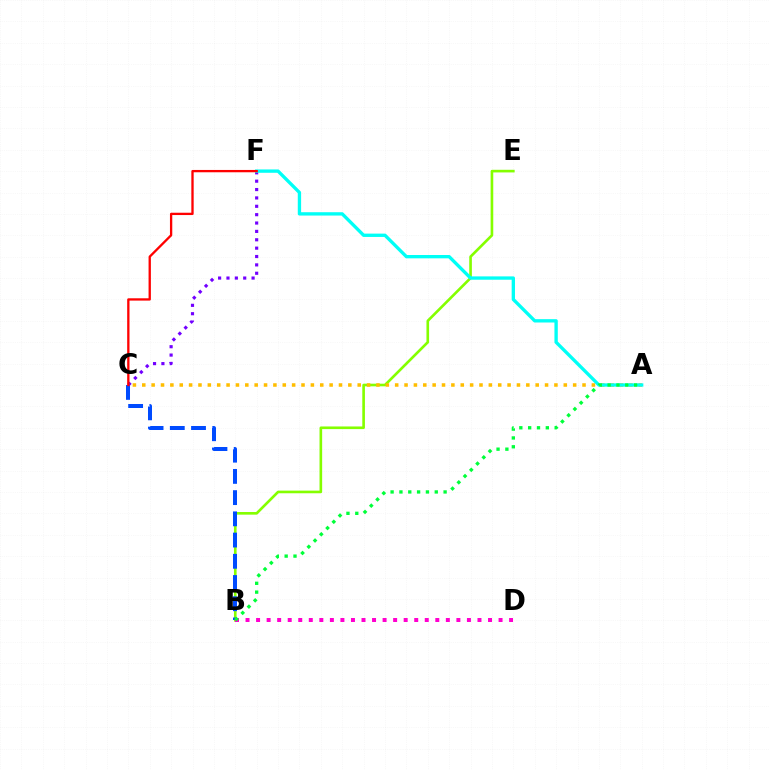{('B', 'E'): [{'color': '#84ff00', 'line_style': 'solid', 'thickness': 1.9}], ('A', 'C'): [{'color': '#ffbd00', 'line_style': 'dotted', 'thickness': 2.55}], ('B', 'C'): [{'color': '#004bff', 'line_style': 'dashed', 'thickness': 2.88}], ('B', 'D'): [{'color': '#ff00cf', 'line_style': 'dotted', 'thickness': 2.86}], ('C', 'F'): [{'color': '#7200ff', 'line_style': 'dotted', 'thickness': 2.27}, {'color': '#ff0000', 'line_style': 'solid', 'thickness': 1.67}], ('A', 'F'): [{'color': '#00fff6', 'line_style': 'solid', 'thickness': 2.4}], ('A', 'B'): [{'color': '#00ff39', 'line_style': 'dotted', 'thickness': 2.4}]}